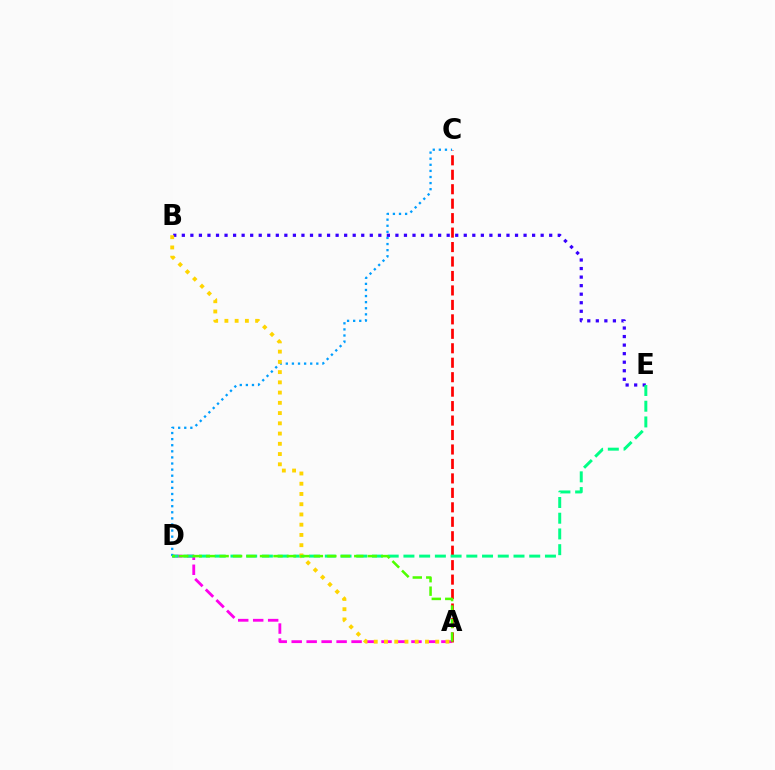{('A', 'D'): [{'color': '#ff00ed', 'line_style': 'dashed', 'thickness': 2.03}, {'color': '#4fff00', 'line_style': 'dashed', 'thickness': 1.83}], ('A', 'C'): [{'color': '#ff0000', 'line_style': 'dashed', 'thickness': 1.96}], ('C', 'D'): [{'color': '#009eff', 'line_style': 'dotted', 'thickness': 1.66}], ('B', 'E'): [{'color': '#3700ff', 'line_style': 'dotted', 'thickness': 2.32}], ('D', 'E'): [{'color': '#00ff86', 'line_style': 'dashed', 'thickness': 2.14}], ('A', 'B'): [{'color': '#ffd500', 'line_style': 'dotted', 'thickness': 2.78}]}